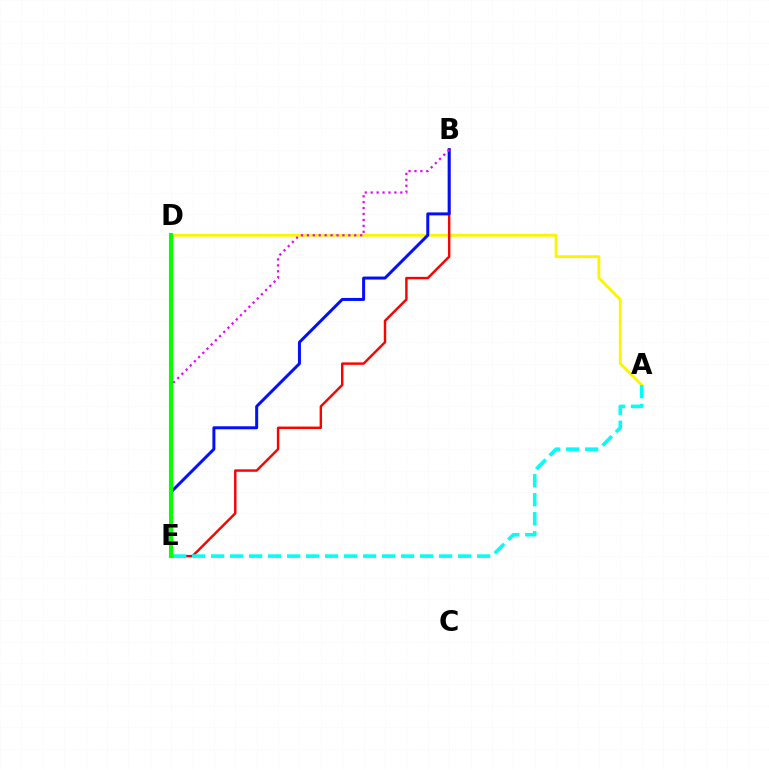{('A', 'D'): [{'color': '#fcf500', 'line_style': 'solid', 'thickness': 2.06}], ('B', 'E'): [{'color': '#ff0000', 'line_style': 'solid', 'thickness': 1.75}, {'color': '#0010ff', 'line_style': 'solid', 'thickness': 2.15}, {'color': '#ee00ff', 'line_style': 'dotted', 'thickness': 1.61}], ('A', 'E'): [{'color': '#00fff6', 'line_style': 'dashed', 'thickness': 2.58}], ('D', 'E'): [{'color': '#08ff00', 'line_style': 'solid', 'thickness': 2.96}]}